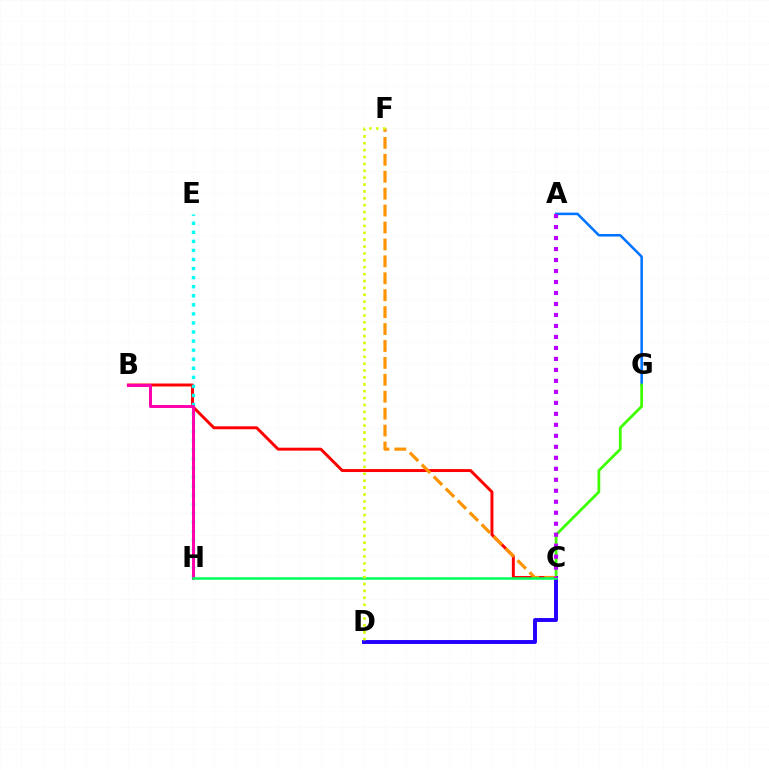{('A', 'G'): [{'color': '#0074ff', 'line_style': 'solid', 'thickness': 1.84}], ('B', 'C'): [{'color': '#ff0000', 'line_style': 'solid', 'thickness': 2.13}], ('E', 'H'): [{'color': '#00fff6', 'line_style': 'dotted', 'thickness': 2.46}], ('C', 'G'): [{'color': '#3dff00', 'line_style': 'solid', 'thickness': 1.98}], ('C', 'D'): [{'color': '#2500ff', 'line_style': 'solid', 'thickness': 2.82}], ('B', 'H'): [{'color': '#ff00ac', 'line_style': 'solid', 'thickness': 2.13}], ('C', 'F'): [{'color': '#ff9400', 'line_style': 'dashed', 'thickness': 2.3}], ('C', 'H'): [{'color': '#00ff5c', 'line_style': 'solid', 'thickness': 1.82}], ('D', 'F'): [{'color': '#d1ff00', 'line_style': 'dotted', 'thickness': 1.87}], ('A', 'C'): [{'color': '#b900ff', 'line_style': 'dotted', 'thickness': 2.99}]}